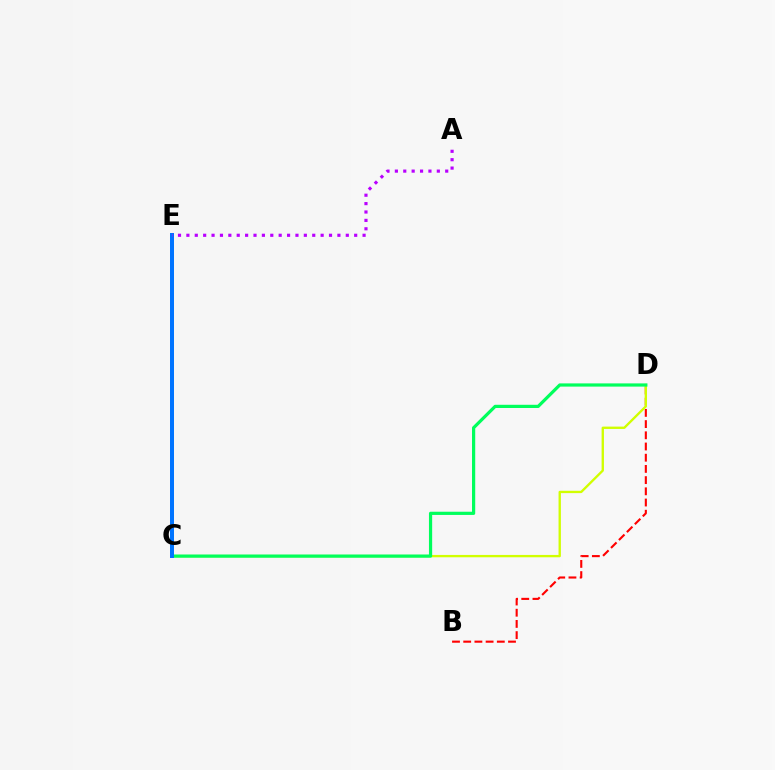{('B', 'D'): [{'color': '#ff0000', 'line_style': 'dashed', 'thickness': 1.52}], ('C', 'D'): [{'color': '#d1ff00', 'line_style': 'solid', 'thickness': 1.69}, {'color': '#00ff5c', 'line_style': 'solid', 'thickness': 2.31}], ('C', 'E'): [{'color': '#0074ff', 'line_style': 'solid', 'thickness': 2.87}], ('A', 'E'): [{'color': '#b900ff', 'line_style': 'dotted', 'thickness': 2.28}]}